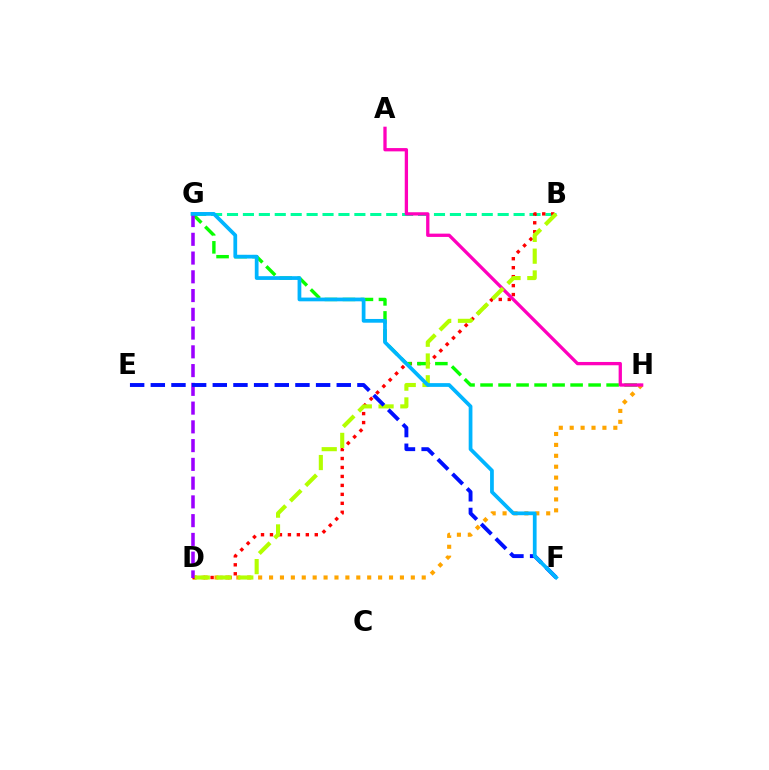{('D', 'H'): [{'color': '#ffa500', 'line_style': 'dotted', 'thickness': 2.96}], ('B', 'G'): [{'color': '#00ff9d', 'line_style': 'dashed', 'thickness': 2.16}], ('B', 'D'): [{'color': '#ff0000', 'line_style': 'dotted', 'thickness': 2.43}, {'color': '#b3ff00', 'line_style': 'dashed', 'thickness': 2.96}], ('G', 'H'): [{'color': '#08ff00', 'line_style': 'dashed', 'thickness': 2.45}], ('A', 'H'): [{'color': '#ff00bd', 'line_style': 'solid', 'thickness': 2.37}], ('D', 'G'): [{'color': '#9b00ff', 'line_style': 'dashed', 'thickness': 2.55}], ('E', 'F'): [{'color': '#0010ff', 'line_style': 'dashed', 'thickness': 2.81}], ('F', 'G'): [{'color': '#00b5ff', 'line_style': 'solid', 'thickness': 2.69}]}